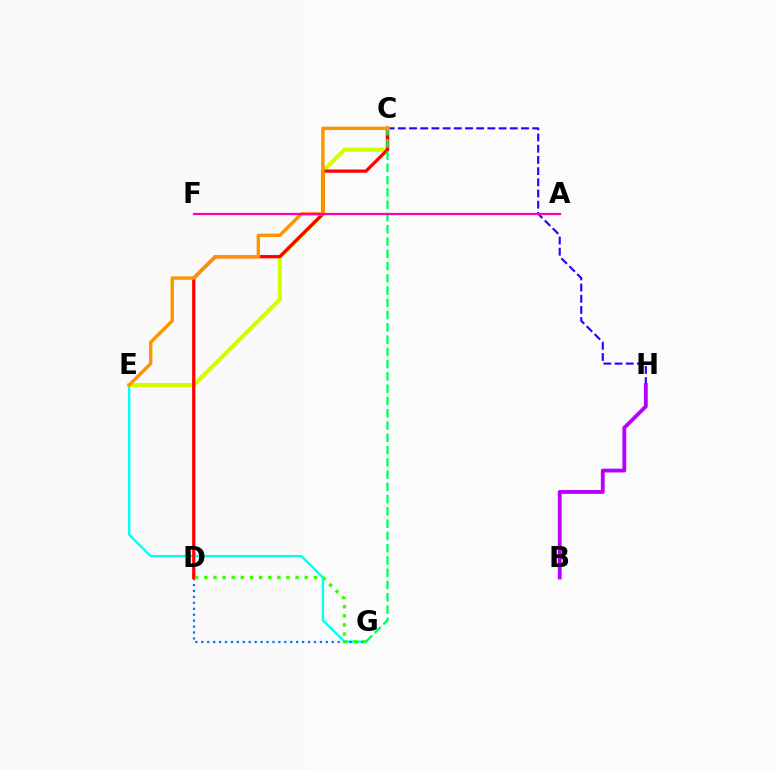{('C', 'H'): [{'color': '#2500ff', 'line_style': 'dashed', 'thickness': 1.52}], ('B', 'H'): [{'color': '#b900ff', 'line_style': 'solid', 'thickness': 2.76}], ('E', 'G'): [{'color': '#00fff6', 'line_style': 'solid', 'thickness': 1.7}], ('D', 'G'): [{'color': '#0074ff', 'line_style': 'dotted', 'thickness': 1.61}, {'color': '#3dff00', 'line_style': 'dotted', 'thickness': 2.48}], ('C', 'E'): [{'color': '#d1ff00', 'line_style': 'solid', 'thickness': 2.97}, {'color': '#ff9400', 'line_style': 'solid', 'thickness': 2.45}], ('C', 'D'): [{'color': '#ff0000', 'line_style': 'solid', 'thickness': 2.33}], ('C', 'G'): [{'color': '#00ff5c', 'line_style': 'dashed', 'thickness': 1.67}], ('A', 'F'): [{'color': '#ff00ac', 'line_style': 'solid', 'thickness': 1.59}]}